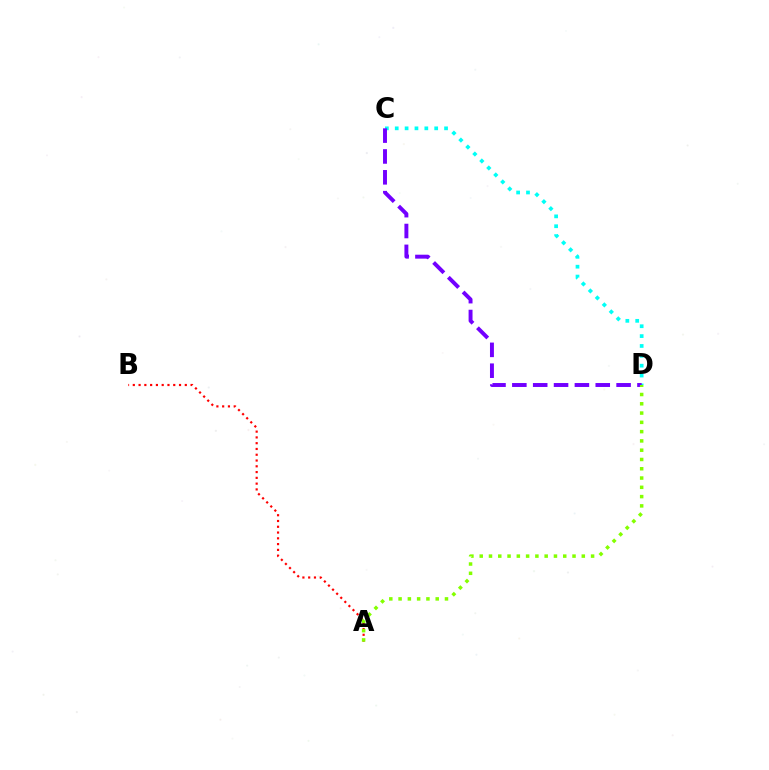{('A', 'B'): [{'color': '#ff0000', 'line_style': 'dotted', 'thickness': 1.57}], ('C', 'D'): [{'color': '#00fff6', 'line_style': 'dotted', 'thickness': 2.68}, {'color': '#7200ff', 'line_style': 'dashed', 'thickness': 2.83}], ('A', 'D'): [{'color': '#84ff00', 'line_style': 'dotted', 'thickness': 2.52}]}